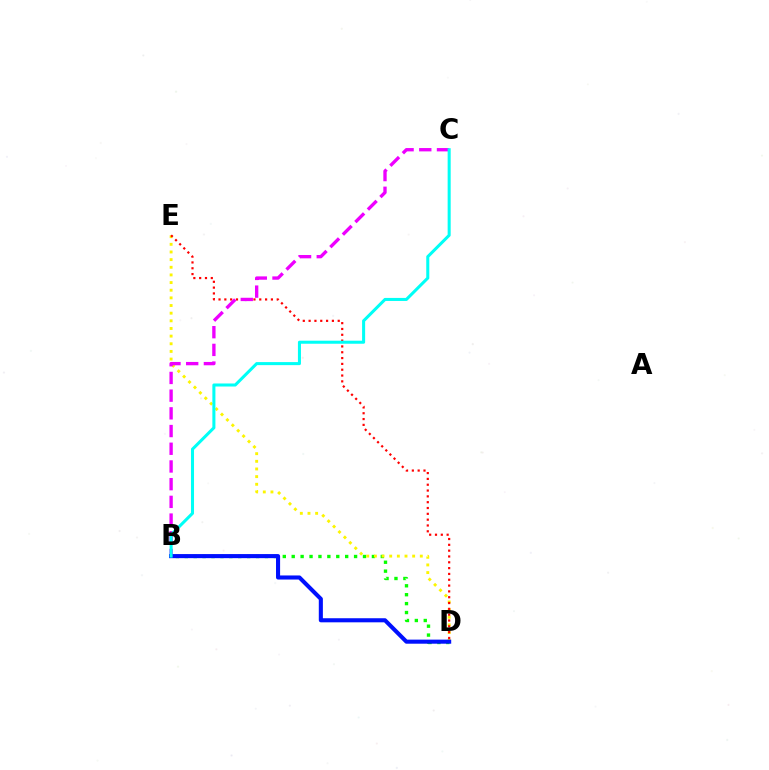{('B', 'D'): [{'color': '#08ff00', 'line_style': 'dotted', 'thickness': 2.42}, {'color': '#0010ff', 'line_style': 'solid', 'thickness': 2.94}], ('D', 'E'): [{'color': '#fcf500', 'line_style': 'dotted', 'thickness': 2.08}, {'color': '#ff0000', 'line_style': 'dotted', 'thickness': 1.58}], ('B', 'C'): [{'color': '#ee00ff', 'line_style': 'dashed', 'thickness': 2.41}, {'color': '#00fff6', 'line_style': 'solid', 'thickness': 2.19}]}